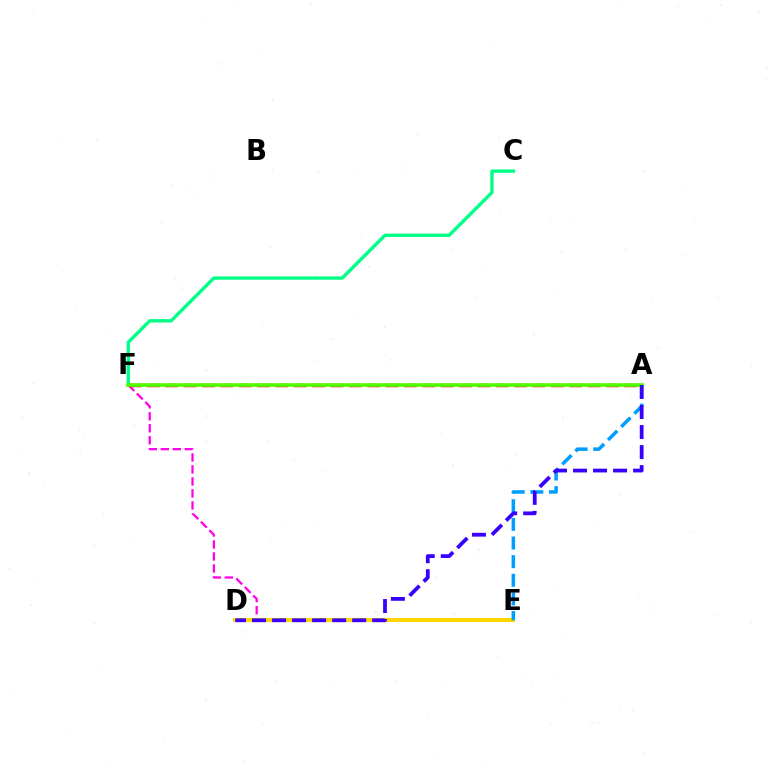{('E', 'F'): [{'color': '#ff00ed', 'line_style': 'dashed', 'thickness': 1.63}], ('D', 'E'): [{'color': '#ffd500', 'line_style': 'solid', 'thickness': 2.91}], ('A', 'E'): [{'color': '#009eff', 'line_style': 'dashed', 'thickness': 2.53}], ('C', 'F'): [{'color': '#00ff86', 'line_style': 'solid', 'thickness': 2.42}], ('A', 'F'): [{'color': '#ff0000', 'line_style': 'dashed', 'thickness': 2.5}, {'color': '#4fff00', 'line_style': 'solid', 'thickness': 2.62}], ('A', 'D'): [{'color': '#3700ff', 'line_style': 'dashed', 'thickness': 2.72}]}